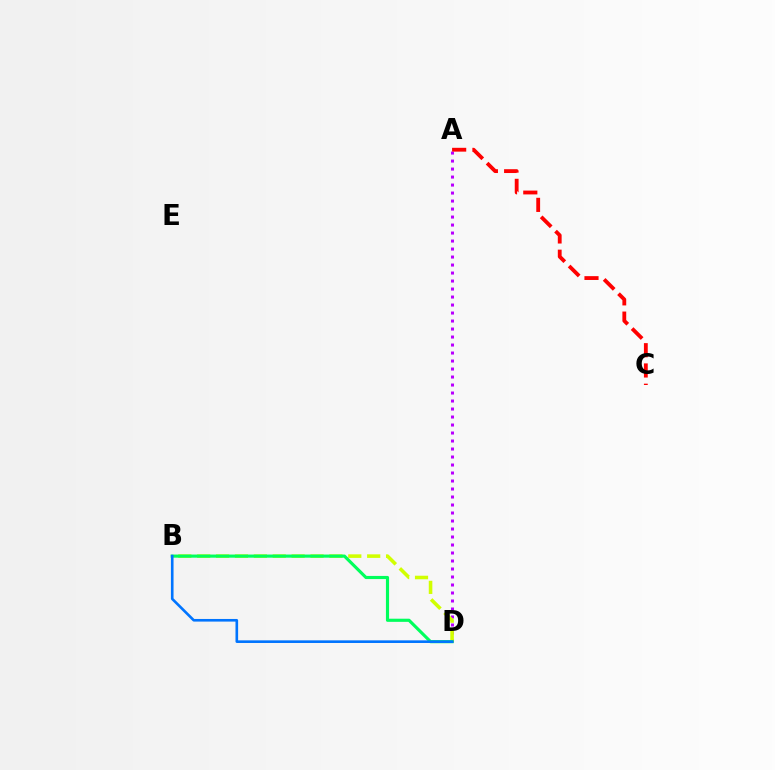{('A', 'D'): [{'color': '#b900ff', 'line_style': 'dotted', 'thickness': 2.17}], ('B', 'D'): [{'color': '#d1ff00', 'line_style': 'dashed', 'thickness': 2.57}, {'color': '#00ff5c', 'line_style': 'solid', 'thickness': 2.26}, {'color': '#0074ff', 'line_style': 'solid', 'thickness': 1.89}], ('A', 'C'): [{'color': '#ff0000', 'line_style': 'dashed', 'thickness': 2.75}]}